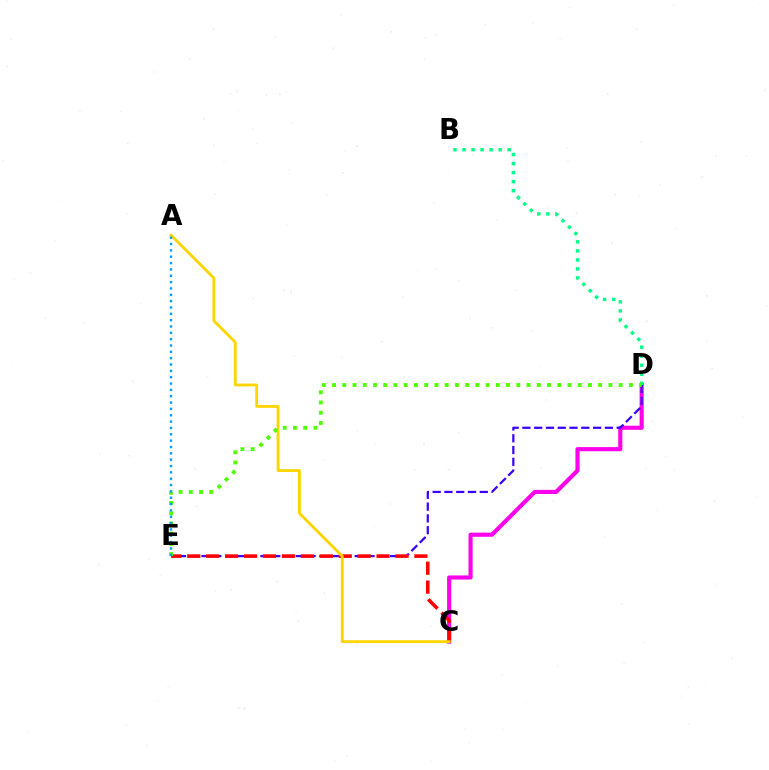{('C', 'D'): [{'color': '#ff00ed', 'line_style': 'solid', 'thickness': 2.97}], ('D', 'E'): [{'color': '#3700ff', 'line_style': 'dashed', 'thickness': 1.6}, {'color': '#4fff00', 'line_style': 'dotted', 'thickness': 2.78}], ('B', 'D'): [{'color': '#00ff86', 'line_style': 'dotted', 'thickness': 2.45}], ('C', 'E'): [{'color': '#ff0000', 'line_style': 'dashed', 'thickness': 2.57}], ('A', 'C'): [{'color': '#ffd500', 'line_style': 'solid', 'thickness': 2.05}], ('A', 'E'): [{'color': '#009eff', 'line_style': 'dotted', 'thickness': 1.72}]}